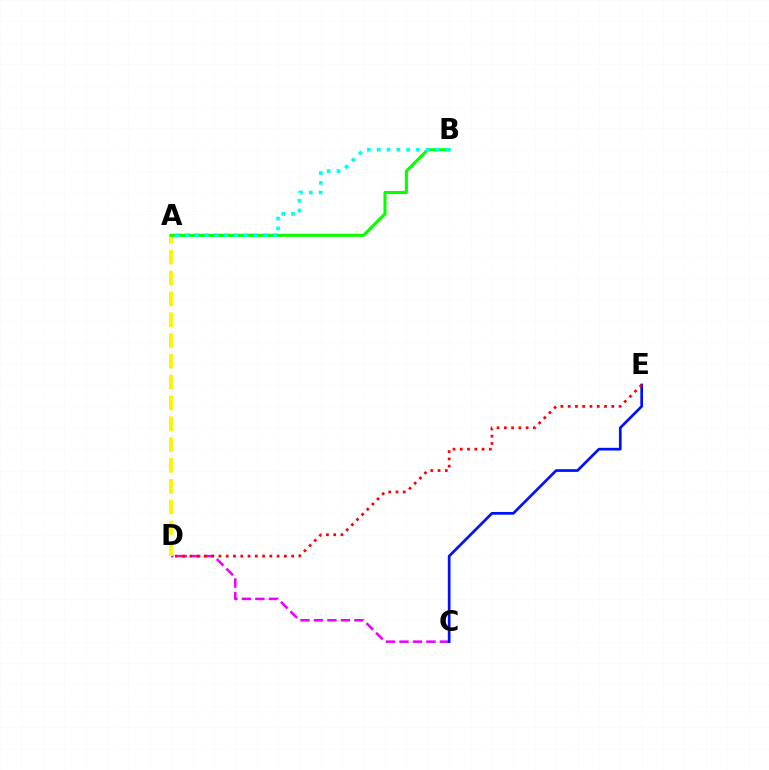{('C', 'D'): [{'color': '#ee00ff', 'line_style': 'dashed', 'thickness': 1.83}], ('A', 'D'): [{'color': '#fcf500', 'line_style': 'dashed', 'thickness': 2.83}], ('C', 'E'): [{'color': '#0010ff', 'line_style': 'solid', 'thickness': 1.94}], ('A', 'B'): [{'color': '#08ff00', 'line_style': 'solid', 'thickness': 2.22}, {'color': '#00fff6', 'line_style': 'dotted', 'thickness': 2.66}], ('D', 'E'): [{'color': '#ff0000', 'line_style': 'dotted', 'thickness': 1.98}]}